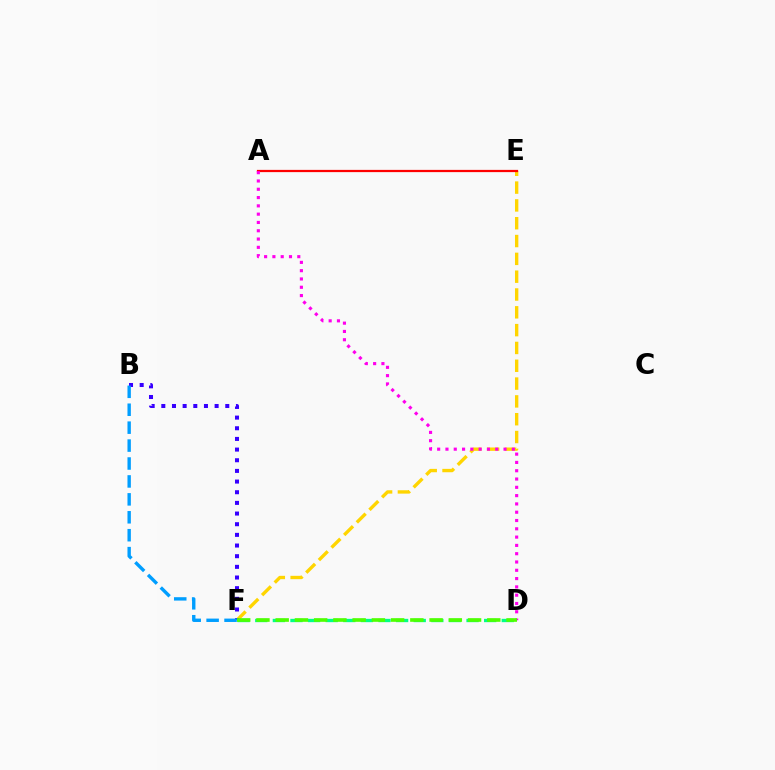{('E', 'F'): [{'color': '#ffd500', 'line_style': 'dashed', 'thickness': 2.42}], ('B', 'F'): [{'color': '#3700ff', 'line_style': 'dotted', 'thickness': 2.9}, {'color': '#009eff', 'line_style': 'dashed', 'thickness': 2.43}], ('D', 'F'): [{'color': '#00ff86', 'line_style': 'dashed', 'thickness': 2.39}, {'color': '#4fff00', 'line_style': 'dashed', 'thickness': 2.61}], ('A', 'E'): [{'color': '#ff0000', 'line_style': 'solid', 'thickness': 1.61}], ('A', 'D'): [{'color': '#ff00ed', 'line_style': 'dotted', 'thickness': 2.25}]}